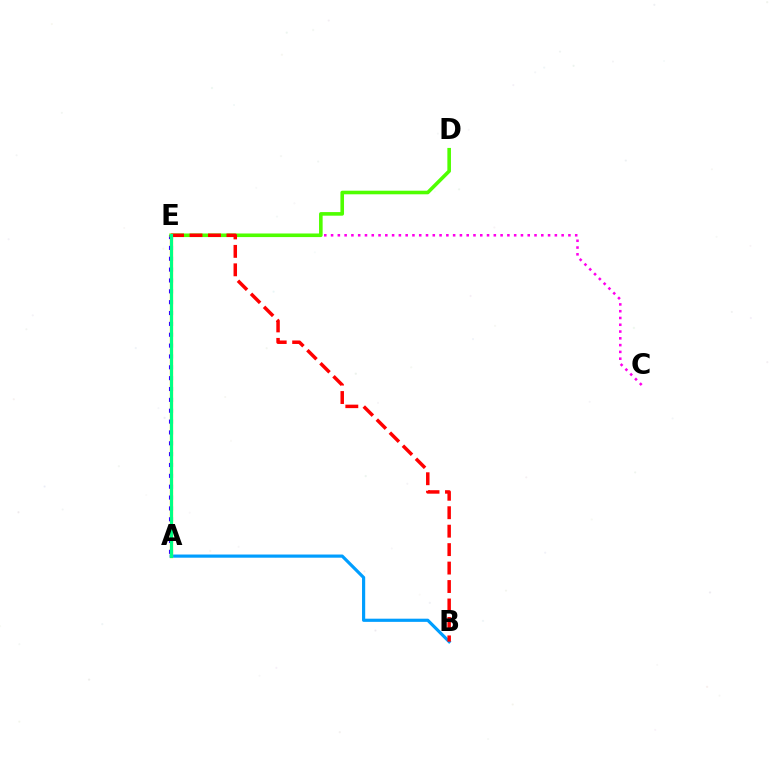{('A', 'B'): [{'color': '#009eff', 'line_style': 'solid', 'thickness': 2.28}], ('A', 'E'): [{'color': '#ffd500', 'line_style': 'solid', 'thickness': 2.37}, {'color': '#3700ff', 'line_style': 'dotted', 'thickness': 2.95}, {'color': '#00ff86', 'line_style': 'solid', 'thickness': 2.22}], ('C', 'E'): [{'color': '#ff00ed', 'line_style': 'dotted', 'thickness': 1.84}], ('D', 'E'): [{'color': '#4fff00', 'line_style': 'solid', 'thickness': 2.59}], ('B', 'E'): [{'color': '#ff0000', 'line_style': 'dashed', 'thickness': 2.51}]}